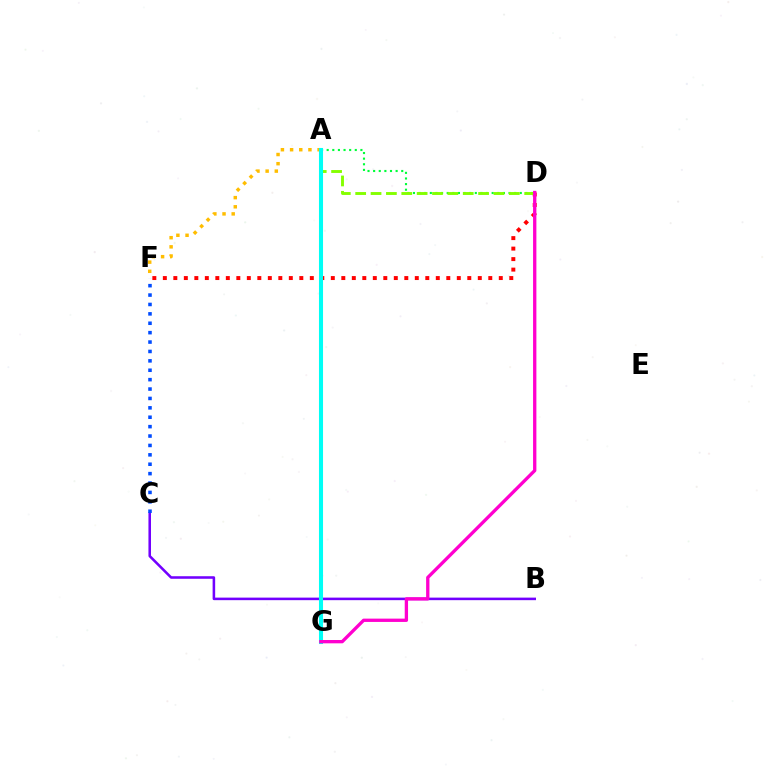{('B', 'C'): [{'color': '#7200ff', 'line_style': 'solid', 'thickness': 1.84}], ('A', 'D'): [{'color': '#00ff39', 'line_style': 'dotted', 'thickness': 1.53}, {'color': '#84ff00', 'line_style': 'dashed', 'thickness': 2.09}], ('A', 'F'): [{'color': '#ffbd00', 'line_style': 'dotted', 'thickness': 2.49}], ('D', 'F'): [{'color': '#ff0000', 'line_style': 'dotted', 'thickness': 2.85}], ('C', 'F'): [{'color': '#004bff', 'line_style': 'dotted', 'thickness': 2.55}], ('A', 'G'): [{'color': '#00fff6', 'line_style': 'solid', 'thickness': 2.93}], ('D', 'G'): [{'color': '#ff00cf', 'line_style': 'solid', 'thickness': 2.39}]}